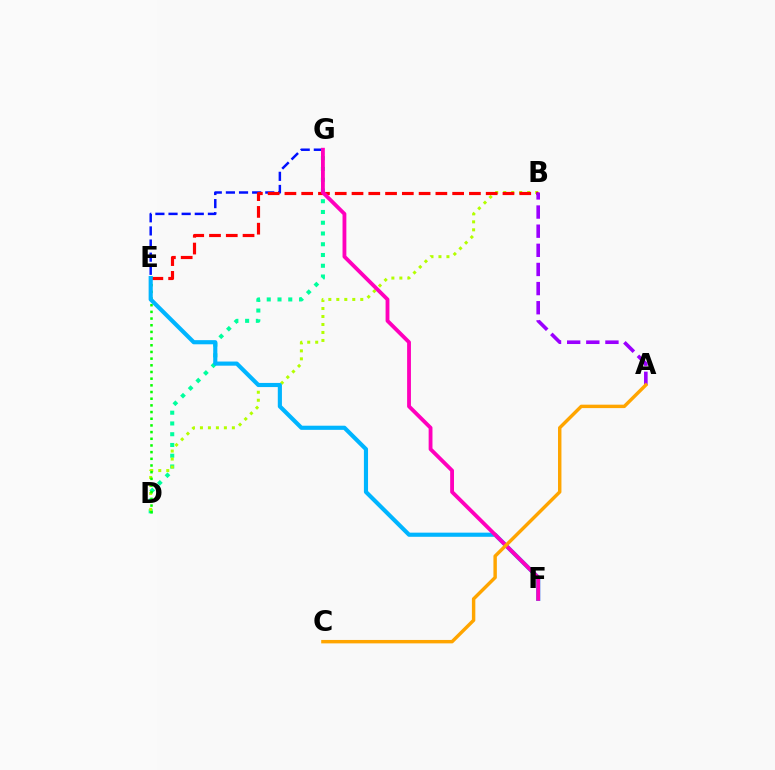{('E', 'G'): [{'color': '#0010ff', 'line_style': 'dashed', 'thickness': 1.78}], ('D', 'G'): [{'color': '#00ff9d', 'line_style': 'dotted', 'thickness': 2.92}], ('B', 'D'): [{'color': '#b3ff00', 'line_style': 'dotted', 'thickness': 2.17}], ('D', 'E'): [{'color': '#08ff00', 'line_style': 'dotted', 'thickness': 1.81}], ('B', 'E'): [{'color': '#ff0000', 'line_style': 'dashed', 'thickness': 2.28}], ('E', 'F'): [{'color': '#00b5ff', 'line_style': 'solid', 'thickness': 2.98}], ('A', 'B'): [{'color': '#9b00ff', 'line_style': 'dashed', 'thickness': 2.6}], ('F', 'G'): [{'color': '#ff00bd', 'line_style': 'solid', 'thickness': 2.76}], ('A', 'C'): [{'color': '#ffa500', 'line_style': 'solid', 'thickness': 2.47}]}